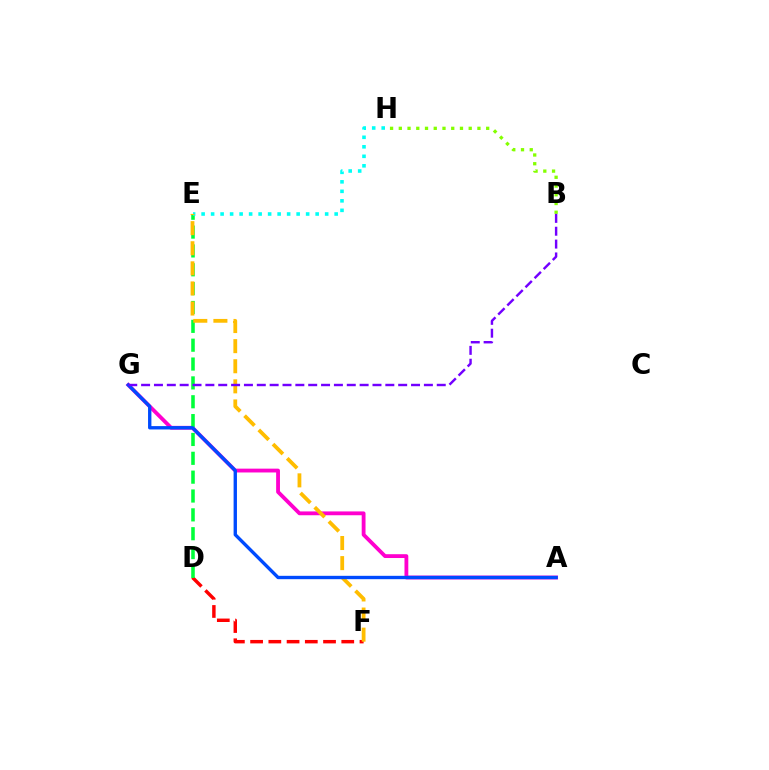{('A', 'G'): [{'color': '#ff00cf', 'line_style': 'solid', 'thickness': 2.75}, {'color': '#004bff', 'line_style': 'solid', 'thickness': 2.42}], ('D', 'F'): [{'color': '#ff0000', 'line_style': 'dashed', 'thickness': 2.48}], ('D', 'E'): [{'color': '#00ff39', 'line_style': 'dashed', 'thickness': 2.56}], ('B', 'H'): [{'color': '#84ff00', 'line_style': 'dotted', 'thickness': 2.37}], ('E', 'H'): [{'color': '#00fff6', 'line_style': 'dotted', 'thickness': 2.58}], ('E', 'F'): [{'color': '#ffbd00', 'line_style': 'dashed', 'thickness': 2.73}], ('B', 'G'): [{'color': '#7200ff', 'line_style': 'dashed', 'thickness': 1.75}]}